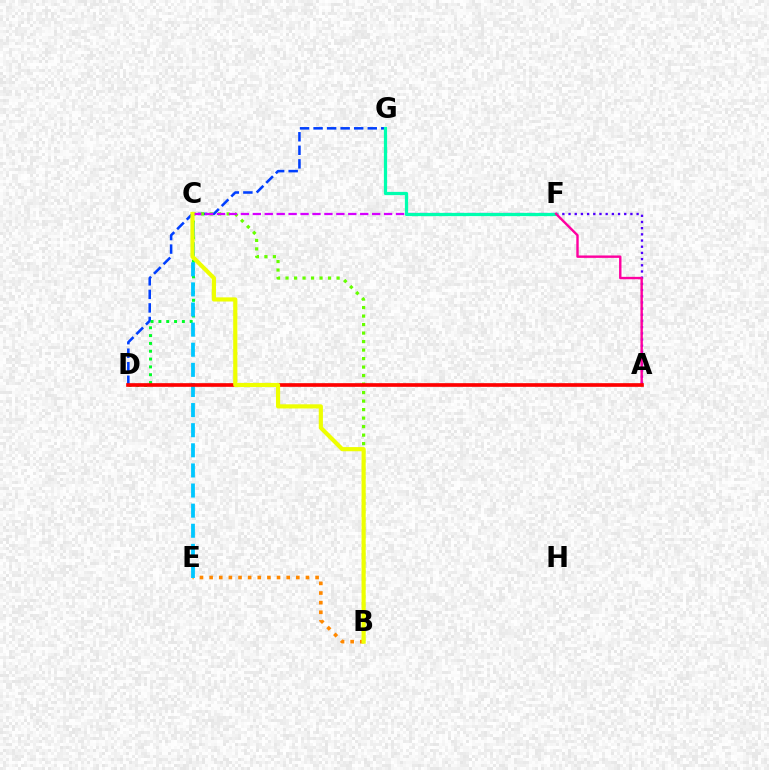{('B', 'E'): [{'color': '#ff8800', 'line_style': 'dotted', 'thickness': 2.62}], ('D', 'G'): [{'color': '#003fff', 'line_style': 'dashed', 'thickness': 1.84}], ('C', 'D'): [{'color': '#00ff27', 'line_style': 'dotted', 'thickness': 2.13}], ('A', 'F'): [{'color': '#4f00ff', 'line_style': 'dotted', 'thickness': 1.68}, {'color': '#ff00a0', 'line_style': 'solid', 'thickness': 1.73}], ('C', 'E'): [{'color': '#00c7ff', 'line_style': 'dashed', 'thickness': 2.73}], ('B', 'C'): [{'color': '#66ff00', 'line_style': 'dotted', 'thickness': 2.31}, {'color': '#eeff00', 'line_style': 'solid', 'thickness': 2.99}], ('C', 'F'): [{'color': '#d600ff', 'line_style': 'dashed', 'thickness': 1.62}], ('F', 'G'): [{'color': '#00ffaf', 'line_style': 'solid', 'thickness': 2.33}], ('A', 'D'): [{'color': '#ff0000', 'line_style': 'solid', 'thickness': 2.64}]}